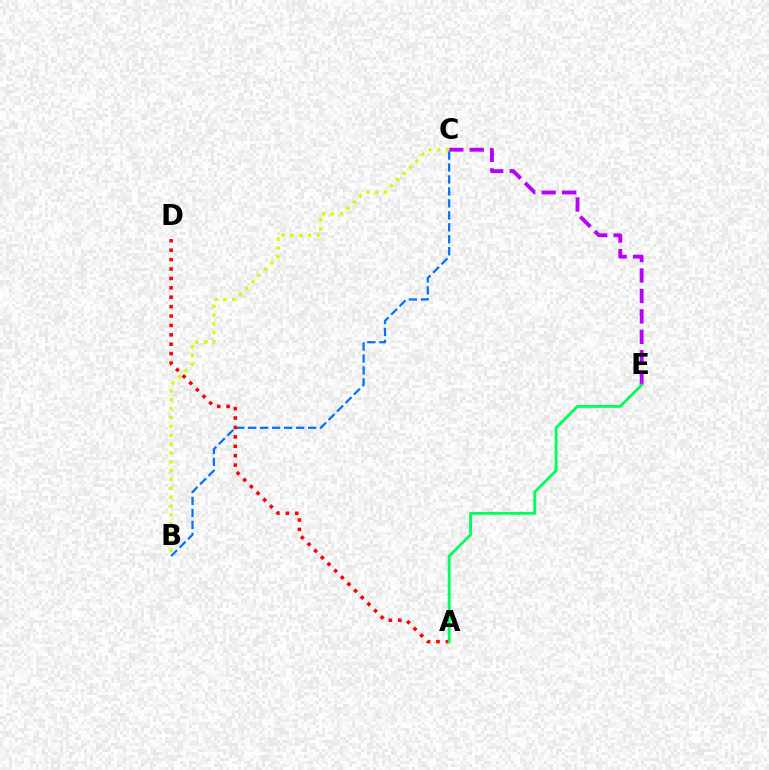{('C', 'E'): [{'color': '#b900ff', 'line_style': 'dashed', 'thickness': 2.78}], ('B', 'C'): [{'color': '#d1ff00', 'line_style': 'dotted', 'thickness': 2.4}, {'color': '#0074ff', 'line_style': 'dashed', 'thickness': 1.63}], ('A', 'D'): [{'color': '#ff0000', 'line_style': 'dotted', 'thickness': 2.56}], ('A', 'E'): [{'color': '#00ff5c', 'line_style': 'solid', 'thickness': 2.07}]}